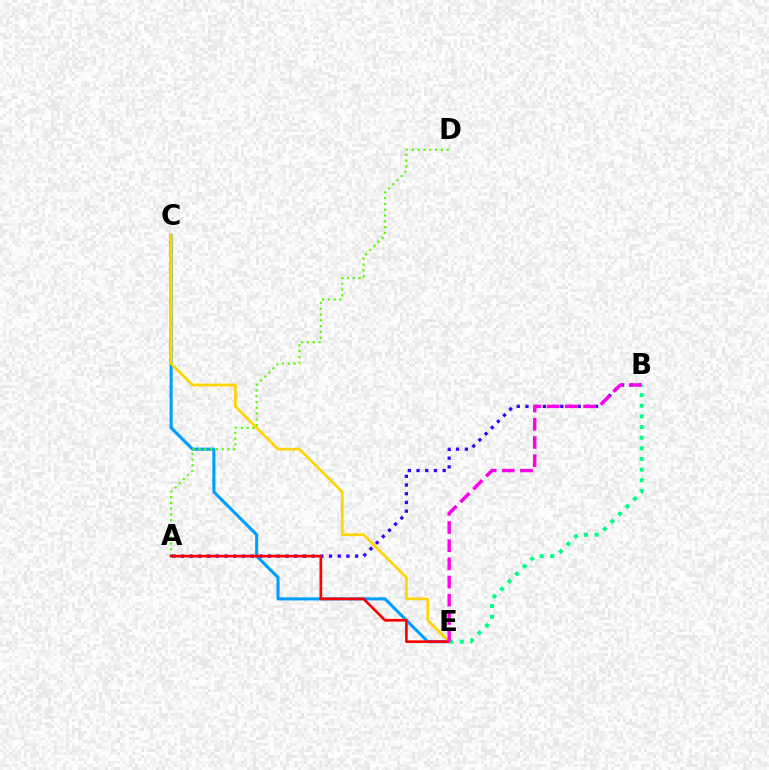{('C', 'E'): [{'color': '#009eff', 'line_style': 'solid', 'thickness': 2.22}, {'color': '#ffd500', 'line_style': 'solid', 'thickness': 1.97}], ('A', 'D'): [{'color': '#4fff00', 'line_style': 'dotted', 'thickness': 1.57}], ('A', 'B'): [{'color': '#3700ff', 'line_style': 'dotted', 'thickness': 2.37}], ('A', 'E'): [{'color': '#ff0000', 'line_style': 'solid', 'thickness': 1.93}], ('B', 'E'): [{'color': '#00ff86', 'line_style': 'dotted', 'thickness': 2.89}, {'color': '#ff00ed', 'line_style': 'dashed', 'thickness': 2.47}]}